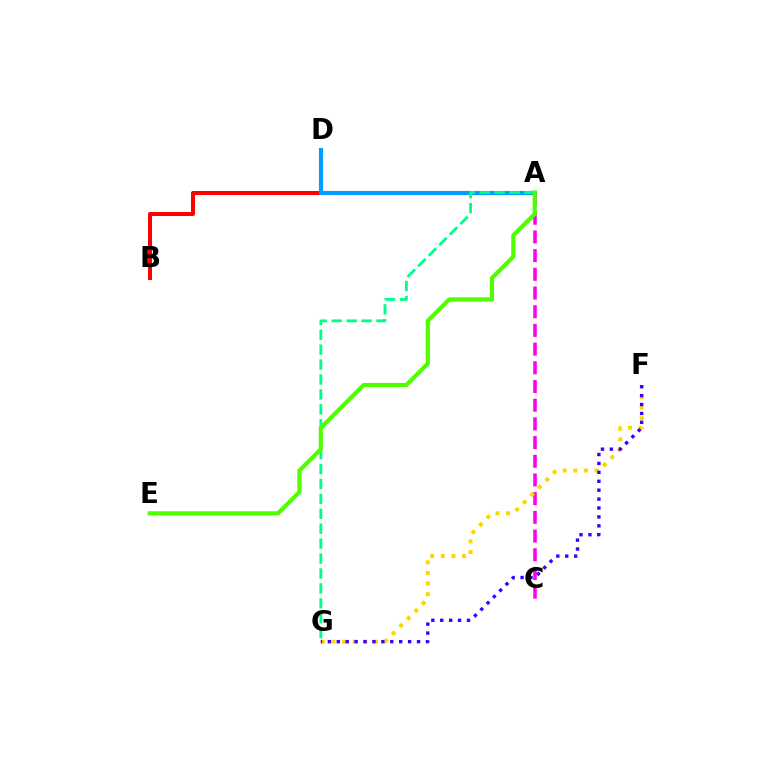{('A', 'B'): [{'color': '#ff0000', 'line_style': 'solid', 'thickness': 2.9}], ('A', 'D'): [{'color': '#009eff', 'line_style': 'solid', 'thickness': 2.95}], ('A', 'C'): [{'color': '#ff00ed', 'line_style': 'dashed', 'thickness': 2.54}], ('F', 'G'): [{'color': '#ffd500', 'line_style': 'dotted', 'thickness': 2.88}, {'color': '#3700ff', 'line_style': 'dotted', 'thickness': 2.42}], ('A', 'G'): [{'color': '#00ff86', 'line_style': 'dashed', 'thickness': 2.03}], ('A', 'E'): [{'color': '#4fff00', 'line_style': 'solid', 'thickness': 2.99}]}